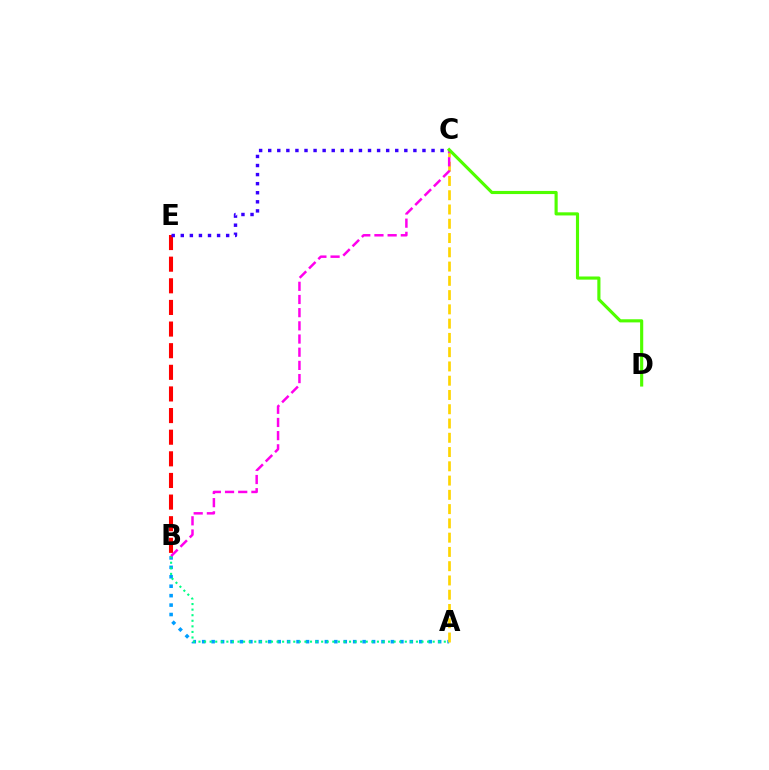{('A', 'B'): [{'color': '#009eff', 'line_style': 'dotted', 'thickness': 2.56}, {'color': '#00ff86', 'line_style': 'dotted', 'thickness': 1.51}], ('B', 'E'): [{'color': '#ff0000', 'line_style': 'dashed', 'thickness': 2.94}], ('A', 'C'): [{'color': '#ffd500', 'line_style': 'dashed', 'thickness': 1.94}], ('B', 'C'): [{'color': '#ff00ed', 'line_style': 'dashed', 'thickness': 1.79}], ('C', 'D'): [{'color': '#4fff00', 'line_style': 'solid', 'thickness': 2.26}], ('C', 'E'): [{'color': '#3700ff', 'line_style': 'dotted', 'thickness': 2.47}]}